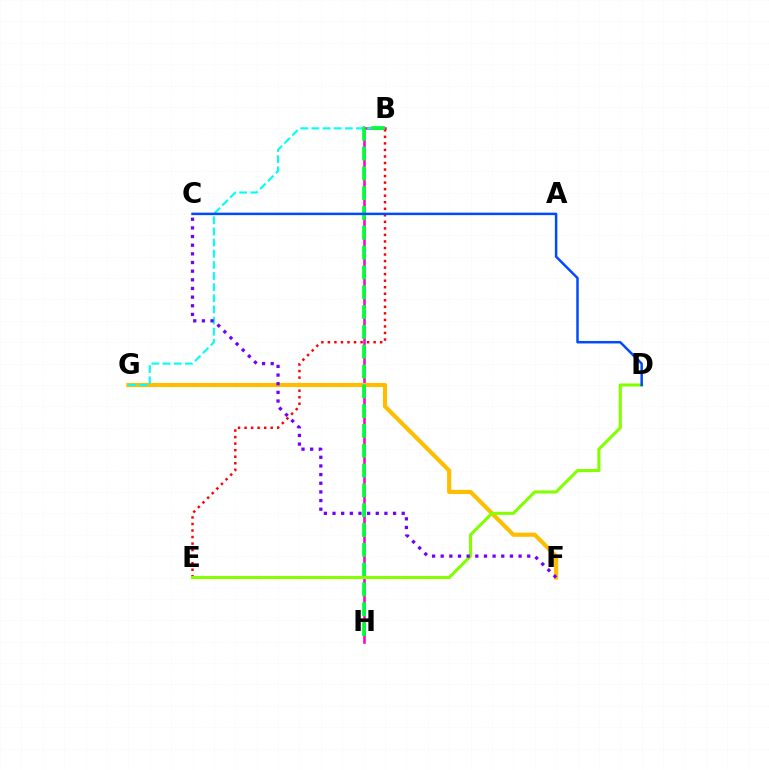{('B', 'H'): [{'color': '#ff00cf', 'line_style': 'solid', 'thickness': 1.85}, {'color': '#00ff39', 'line_style': 'dashed', 'thickness': 2.69}], ('B', 'E'): [{'color': '#ff0000', 'line_style': 'dotted', 'thickness': 1.78}], ('F', 'G'): [{'color': '#ffbd00', 'line_style': 'solid', 'thickness': 2.98}], ('B', 'G'): [{'color': '#00fff6', 'line_style': 'dashed', 'thickness': 1.51}], ('D', 'E'): [{'color': '#84ff00', 'line_style': 'solid', 'thickness': 2.23}], ('C', 'F'): [{'color': '#7200ff', 'line_style': 'dotted', 'thickness': 2.35}], ('C', 'D'): [{'color': '#004bff', 'line_style': 'solid', 'thickness': 1.79}]}